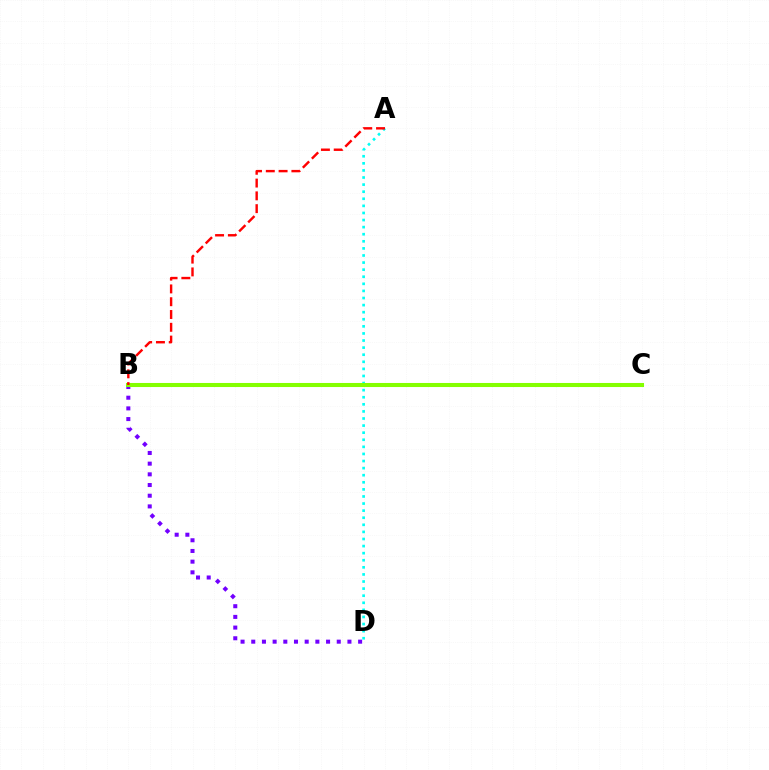{('B', 'D'): [{'color': '#7200ff', 'line_style': 'dotted', 'thickness': 2.9}], ('A', 'D'): [{'color': '#00fff6', 'line_style': 'dotted', 'thickness': 1.93}], ('B', 'C'): [{'color': '#84ff00', 'line_style': 'solid', 'thickness': 2.92}], ('A', 'B'): [{'color': '#ff0000', 'line_style': 'dashed', 'thickness': 1.74}]}